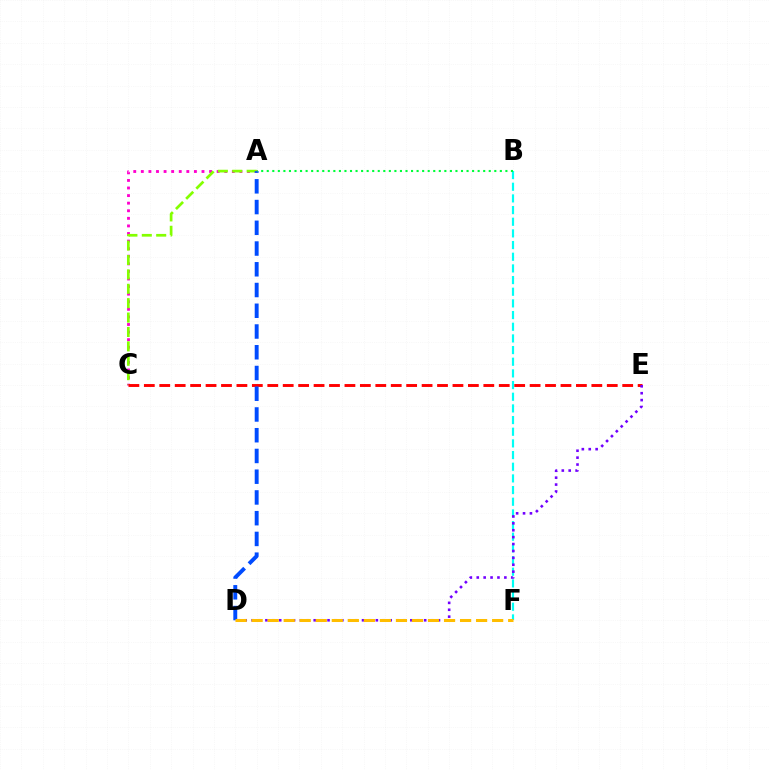{('A', 'C'): [{'color': '#ff00cf', 'line_style': 'dotted', 'thickness': 2.06}, {'color': '#84ff00', 'line_style': 'dashed', 'thickness': 1.96}], ('B', 'F'): [{'color': '#00fff6', 'line_style': 'dashed', 'thickness': 1.58}], ('C', 'E'): [{'color': '#ff0000', 'line_style': 'dashed', 'thickness': 2.1}], ('A', 'D'): [{'color': '#004bff', 'line_style': 'dashed', 'thickness': 2.82}], ('D', 'E'): [{'color': '#7200ff', 'line_style': 'dotted', 'thickness': 1.88}], ('A', 'B'): [{'color': '#00ff39', 'line_style': 'dotted', 'thickness': 1.51}], ('D', 'F'): [{'color': '#ffbd00', 'line_style': 'dashed', 'thickness': 2.18}]}